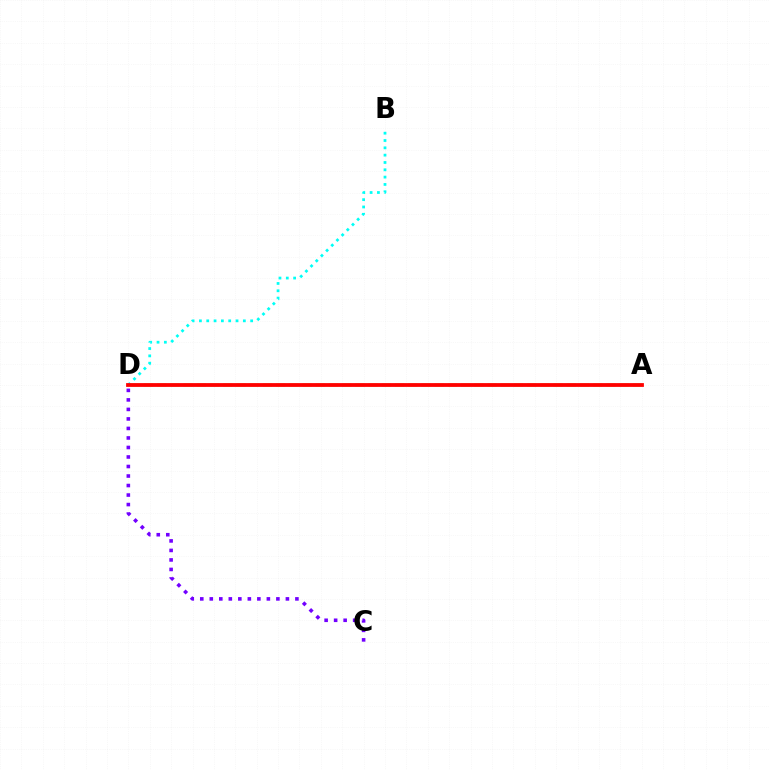{('B', 'D'): [{'color': '#00fff6', 'line_style': 'dotted', 'thickness': 1.99}], ('A', 'D'): [{'color': '#84ff00', 'line_style': 'dashed', 'thickness': 1.8}, {'color': '#ff0000', 'line_style': 'solid', 'thickness': 2.72}], ('C', 'D'): [{'color': '#7200ff', 'line_style': 'dotted', 'thickness': 2.59}]}